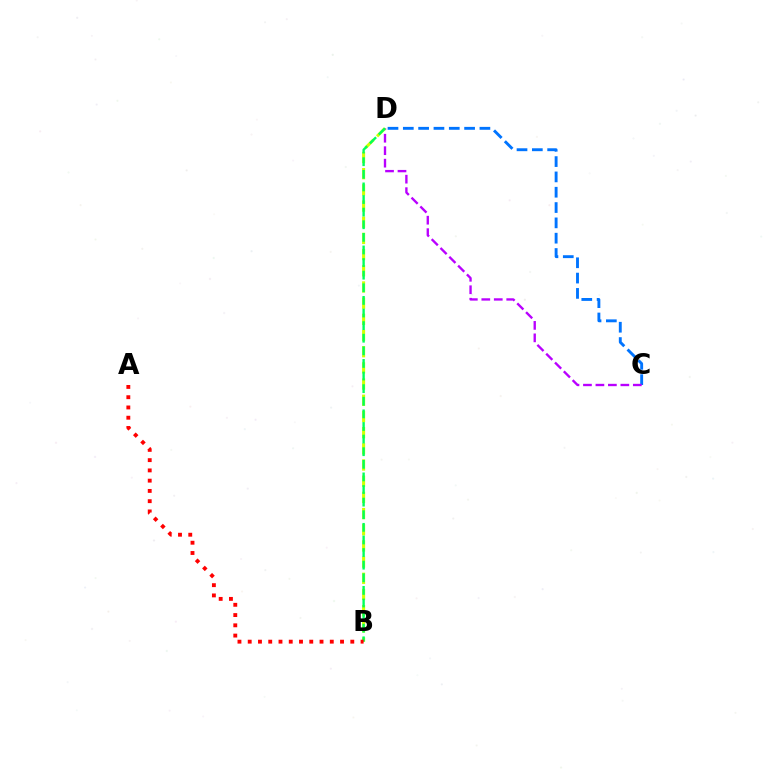{('C', 'D'): [{'color': '#0074ff', 'line_style': 'dashed', 'thickness': 2.08}, {'color': '#b900ff', 'line_style': 'dashed', 'thickness': 1.69}], ('B', 'D'): [{'color': '#d1ff00', 'line_style': 'dashed', 'thickness': 2.2}, {'color': '#00ff5c', 'line_style': 'dashed', 'thickness': 1.71}], ('A', 'B'): [{'color': '#ff0000', 'line_style': 'dotted', 'thickness': 2.79}]}